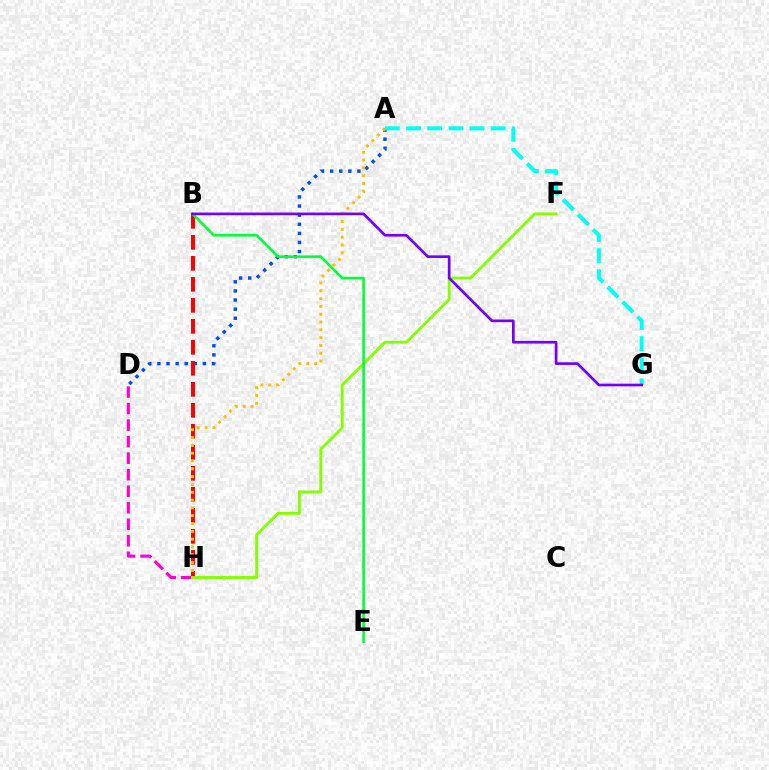{('D', 'H'): [{'color': '#ff00cf', 'line_style': 'dashed', 'thickness': 2.24}], ('A', 'D'): [{'color': '#004bff', 'line_style': 'dotted', 'thickness': 2.47}], ('B', 'H'): [{'color': '#ff0000', 'line_style': 'dashed', 'thickness': 2.85}], ('F', 'H'): [{'color': '#84ff00', 'line_style': 'solid', 'thickness': 2.08}], ('A', 'G'): [{'color': '#00fff6', 'line_style': 'dashed', 'thickness': 2.87}], ('B', 'E'): [{'color': '#00ff39', 'line_style': 'solid', 'thickness': 1.87}], ('A', 'H'): [{'color': '#ffbd00', 'line_style': 'dotted', 'thickness': 2.12}], ('B', 'G'): [{'color': '#7200ff', 'line_style': 'solid', 'thickness': 1.92}]}